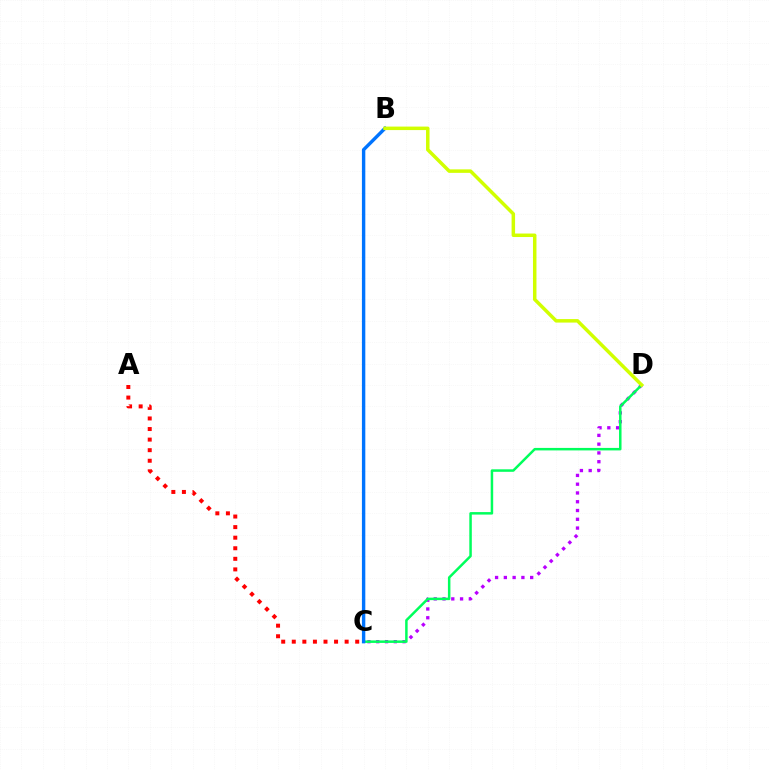{('C', 'D'): [{'color': '#b900ff', 'line_style': 'dotted', 'thickness': 2.38}, {'color': '#00ff5c', 'line_style': 'solid', 'thickness': 1.8}], ('A', 'C'): [{'color': '#ff0000', 'line_style': 'dotted', 'thickness': 2.87}], ('B', 'C'): [{'color': '#0074ff', 'line_style': 'solid', 'thickness': 2.45}], ('B', 'D'): [{'color': '#d1ff00', 'line_style': 'solid', 'thickness': 2.52}]}